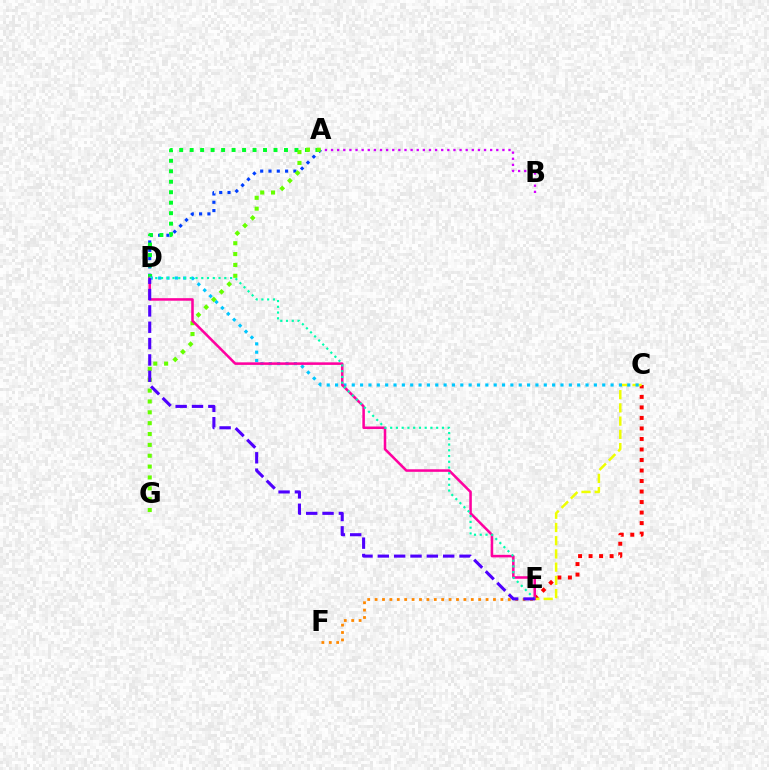{('C', 'E'): [{'color': '#ff0000', 'line_style': 'dotted', 'thickness': 2.86}, {'color': '#eeff00', 'line_style': 'dashed', 'thickness': 1.8}], ('E', 'F'): [{'color': '#ff8800', 'line_style': 'dotted', 'thickness': 2.01}], ('A', 'D'): [{'color': '#003fff', 'line_style': 'dotted', 'thickness': 2.26}, {'color': '#00ff27', 'line_style': 'dotted', 'thickness': 2.85}], ('C', 'D'): [{'color': '#00c7ff', 'line_style': 'dotted', 'thickness': 2.27}], ('A', 'G'): [{'color': '#66ff00', 'line_style': 'dotted', 'thickness': 2.95}], ('D', 'E'): [{'color': '#ff00a0', 'line_style': 'solid', 'thickness': 1.83}, {'color': '#00ffaf', 'line_style': 'dotted', 'thickness': 1.56}, {'color': '#4f00ff', 'line_style': 'dashed', 'thickness': 2.22}], ('A', 'B'): [{'color': '#d600ff', 'line_style': 'dotted', 'thickness': 1.66}]}